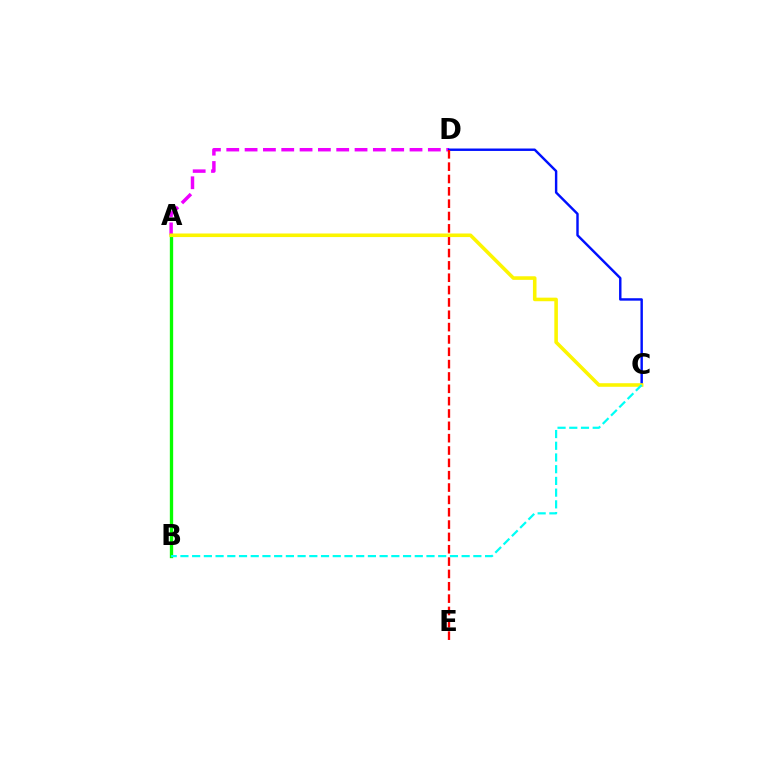{('A', 'B'): [{'color': '#08ff00', 'line_style': 'solid', 'thickness': 2.4}], ('A', 'D'): [{'color': '#ee00ff', 'line_style': 'dashed', 'thickness': 2.49}], ('C', 'D'): [{'color': '#0010ff', 'line_style': 'solid', 'thickness': 1.75}], ('D', 'E'): [{'color': '#ff0000', 'line_style': 'dashed', 'thickness': 1.68}], ('A', 'C'): [{'color': '#fcf500', 'line_style': 'solid', 'thickness': 2.57}], ('B', 'C'): [{'color': '#00fff6', 'line_style': 'dashed', 'thickness': 1.59}]}